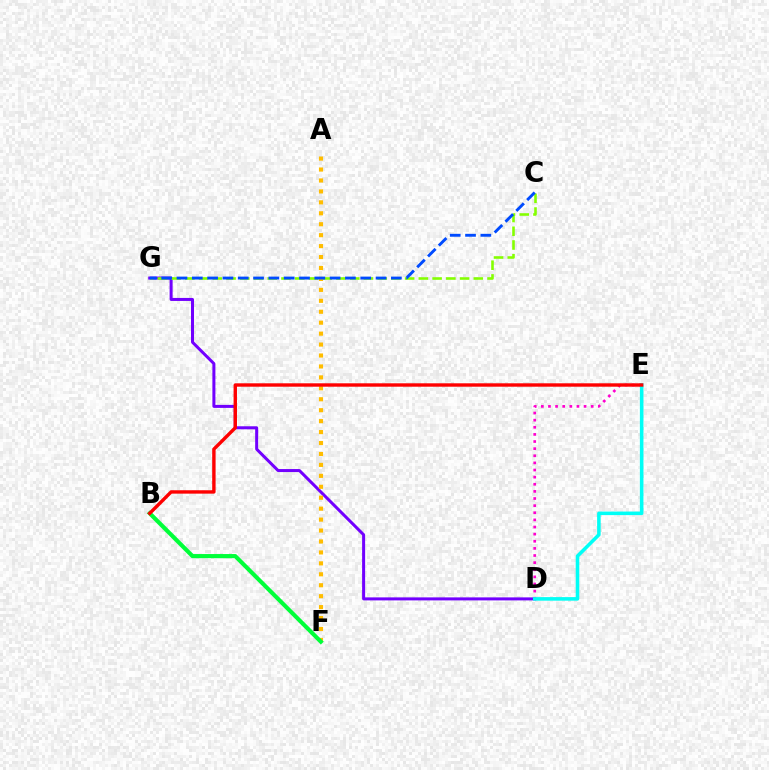{('D', 'G'): [{'color': '#7200ff', 'line_style': 'solid', 'thickness': 2.17}], ('D', 'E'): [{'color': '#ff00cf', 'line_style': 'dotted', 'thickness': 1.94}, {'color': '#00fff6', 'line_style': 'solid', 'thickness': 2.56}], ('C', 'G'): [{'color': '#84ff00', 'line_style': 'dashed', 'thickness': 1.87}, {'color': '#004bff', 'line_style': 'dashed', 'thickness': 2.08}], ('A', 'F'): [{'color': '#ffbd00', 'line_style': 'dotted', 'thickness': 2.97}], ('B', 'F'): [{'color': '#00ff39', 'line_style': 'solid', 'thickness': 2.97}], ('B', 'E'): [{'color': '#ff0000', 'line_style': 'solid', 'thickness': 2.45}]}